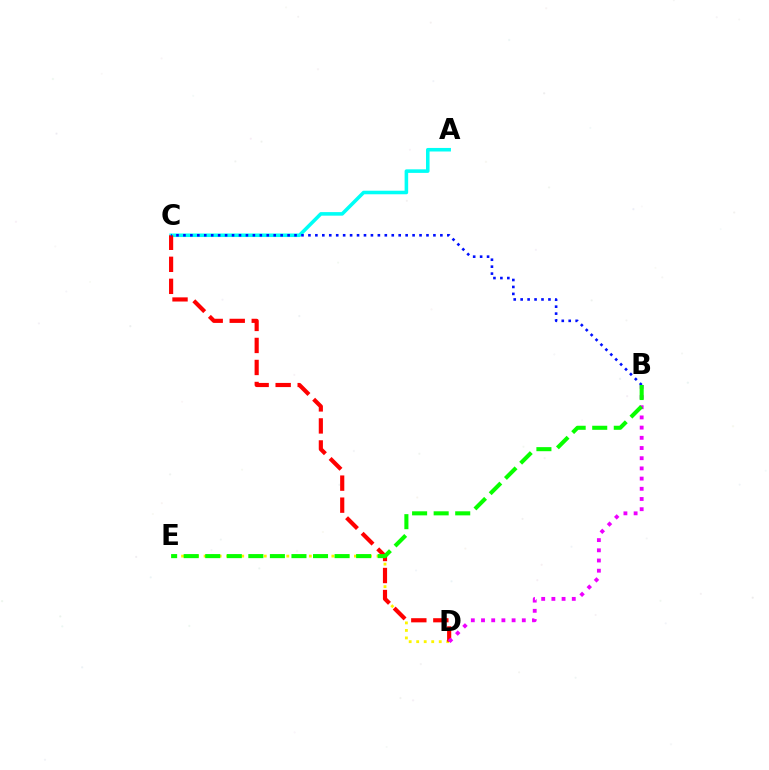{('D', 'E'): [{'color': '#fcf500', 'line_style': 'dotted', 'thickness': 2.04}], ('A', 'C'): [{'color': '#00fff6', 'line_style': 'solid', 'thickness': 2.56}], ('C', 'D'): [{'color': '#ff0000', 'line_style': 'dashed', 'thickness': 2.99}], ('B', 'C'): [{'color': '#0010ff', 'line_style': 'dotted', 'thickness': 1.89}], ('B', 'D'): [{'color': '#ee00ff', 'line_style': 'dotted', 'thickness': 2.77}], ('B', 'E'): [{'color': '#08ff00', 'line_style': 'dashed', 'thickness': 2.93}]}